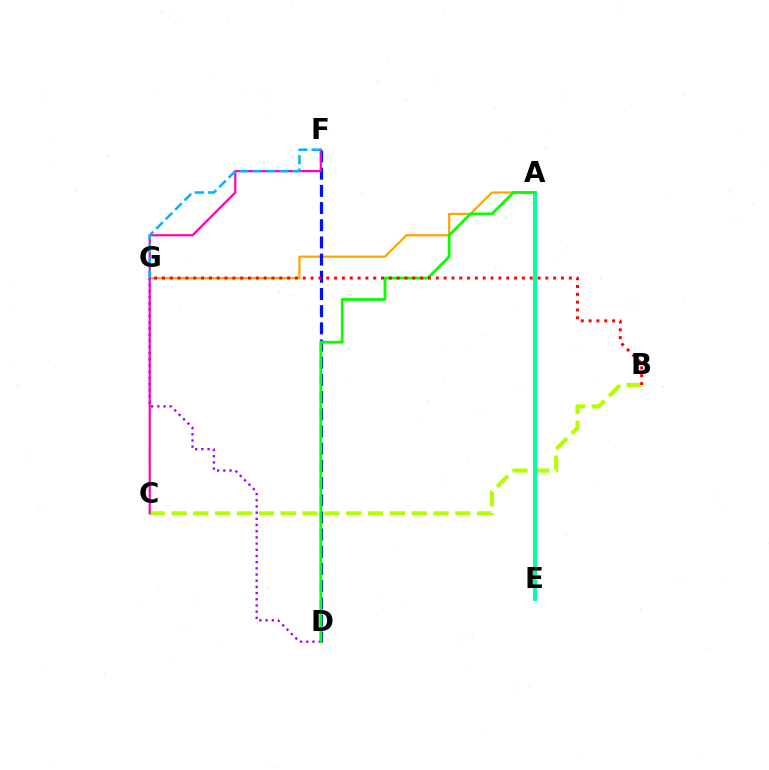{('B', 'C'): [{'color': '#b3ff00', 'line_style': 'dashed', 'thickness': 2.97}], ('A', 'G'): [{'color': '#ffa500', 'line_style': 'solid', 'thickness': 1.59}], ('D', 'F'): [{'color': '#0010ff', 'line_style': 'dashed', 'thickness': 2.33}], ('D', 'G'): [{'color': '#9b00ff', 'line_style': 'dotted', 'thickness': 1.68}], ('A', 'E'): [{'color': '#00ff9d', 'line_style': 'solid', 'thickness': 2.85}], ('C', 'F'): [{'color': '#ff00bd', 'line_style': 'solid', 'thickness': 1.57}], ('A', 'D'): [{'color': '#08ff00', 'line_style': 'solid', 'thickness': 2.01}], ('B', 'G'): [{'color': '#ff0000', 'line_style': 'dotted', 'thickness': 2.13}], ('F', 'G'): [{'color': '#00b5ff', 'line_style': 'dashed', 'thickness': 1.82}]}